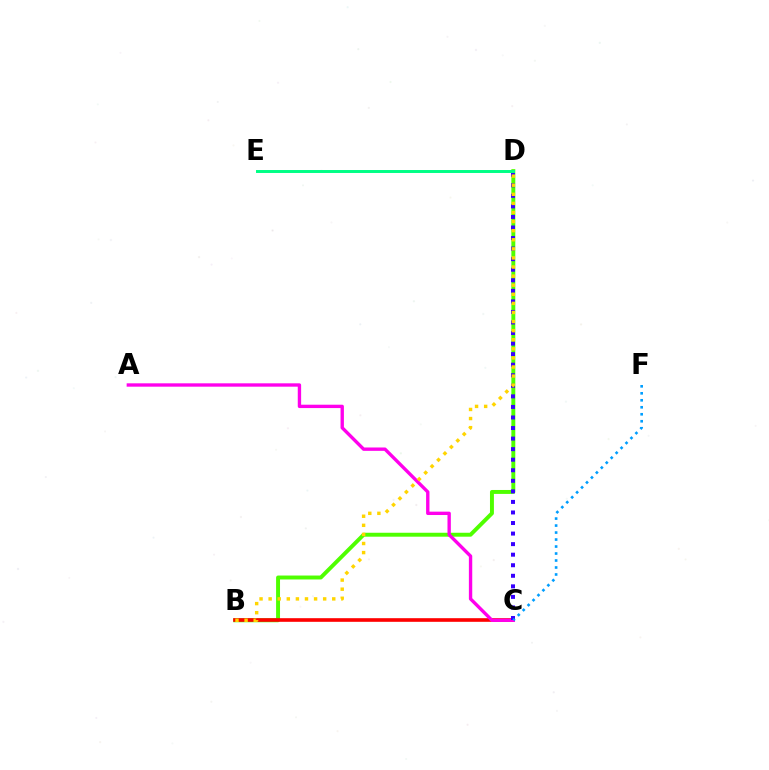{('B', 'D'): [{'color': '#4fff00', 'line_style': 'solid', 'thickness': 2.83}, {'color': '#ffd500', 'line_style': 'dotted', 'thickness': 2.47}], ('B', 'C'): [{'color': '#ff0000', 'line_style': 'solid', 'thickness': 2.62}], ('A', 'C'): [{'color': '#ff00ed', 'line_style': 'solid', 'thickness': 2.42}], ('C', 'D'): [{'color': '#3700ff', 'line_style': 'dotted', 'thickness': 2.87}], ('C', 'F'): [{'color': '#009eff', 'line_style': 'dotted', 'thickness': 1.9}], ('D', 'E'): [{'color': '#00ff86', 'line_style': 'solid', 'thickness': 2.13}]}